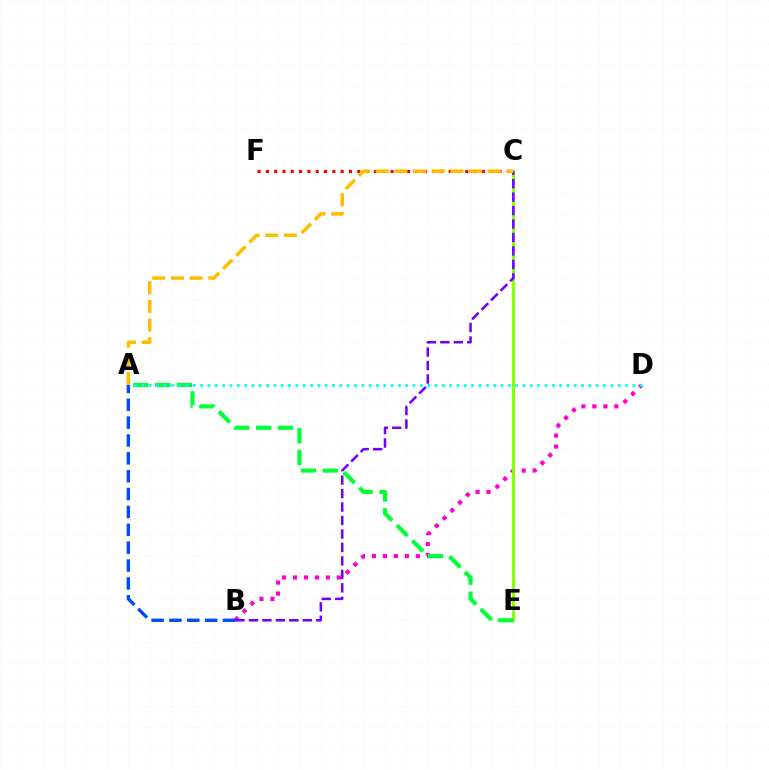{('B', 'D'): [{'color': '#ff00cf', 'line_style': 'dotted', 'thickness': 2.98}], ('C', 'E'): [{'color': '#84ff00', 'line_style': 'solid', 'thickness': 2.04}], ('A', 'E'): [{'color': '#00ff39', 'line_style': 'dashed', 'thickness': 2.97}], ('B', 'C'): [{'color': '#7200ff', 'line_style': 'dashed', 'thickness': 1.83}], ('A', 'D'): [{'color': '#00fff6', 'line_style': 'dotted', 'thickness': 1.99}], ('A', 'B'): [{'color': '#004bff', 'line_style': 'dashed', 'thickness': 2.43}], ('C', 'F'): [{'color': '#ff0000', 'line_style': 'dotted', 'thickness': 2.26}], ('A', 'C'): [{'color': '#ffbd00', 'line_style': 'dashed', 'thickness': 2.54}]}